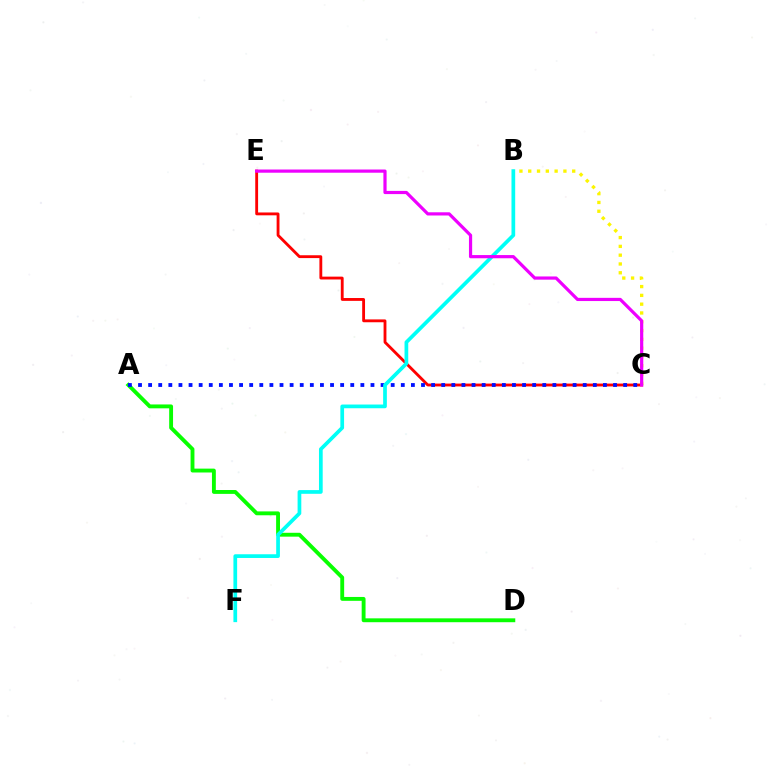{('B', 'C'): [{'color': '#fcf500', 'line_style': 'dotted', 'thickness': 2.39}], ('C', 'E'): [{'color': '#ff0000', 'line_style': 'solid', 'thickness': 2.05}, {'color': '#ee00ff', 'line_style': 'solid', 'thickness': 2.3}], ('A', 'D'): [{'color': '#08ff00', 'line_style': 'solid', 'thickness': 2.79}], ('A', 'C'): [{'color': '#0010ff', 'line_style': 'dotted', 'thickness': 2.75}], ('B', 'F'): [{'color': '#00fff6', 'line_style': 'solid', 'thickness': 2.67}]}